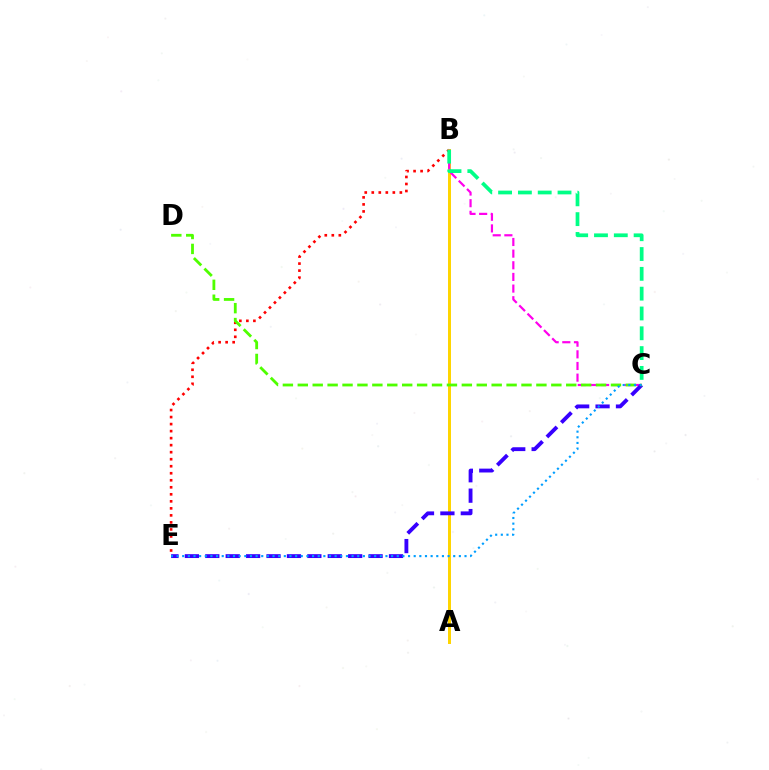{('B', 'E'): [{'color': '#ff0000', 'line_style': 'dotted', 'thickness': 1.91}], ('A', 'B'): [{'color': '#ffd500', 'line_style': 'solid', 'thickness': 2.15}], ('B', 'C'): [{'color': '#ff00ed', 'line_style': 'dashed', 'thickness': 1.58}, {'color': '#00ff86', 'line_style': 'dashed', 'thickness': 2.69}], ('C', 'E'): [{'color': '#3700ff', 'line_style': 'dashed', 'thickness': 2.77}, {'color': '#009eff', 'line_style': 'dotted', 'thickness': 1.53}], ('C', 'D'): [{'color': '#4fff00', 'line_style': 'dashed', 'thickness': 2.03}]}